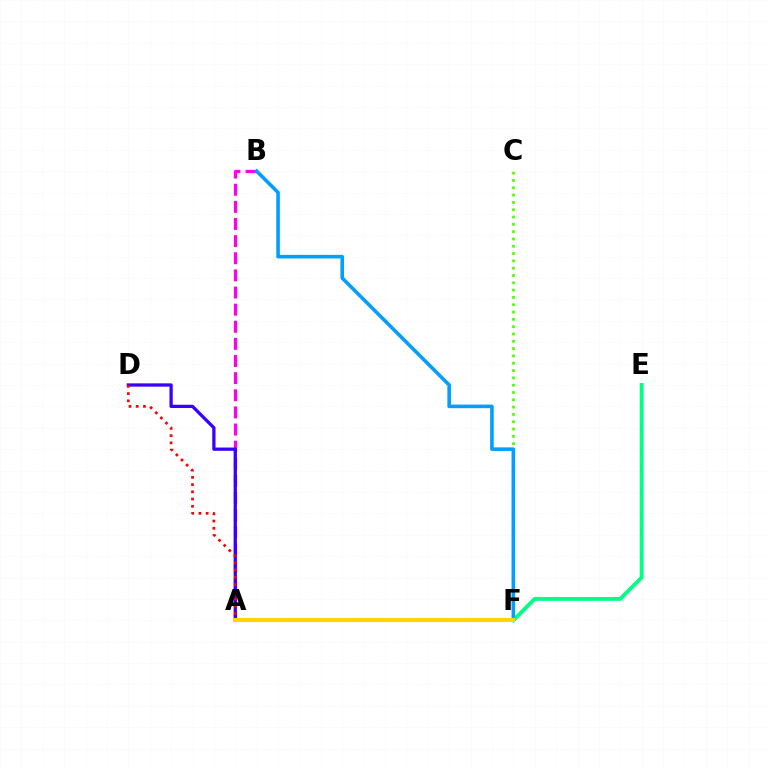{('E', 'F'): [{'color': '#00ff86', 'line_style': 'solid', 'thickness': 2.81}], ('A', 'B'): [{'color': '#ff00ed', 'line_style': 'dashed', 'thickness': 2.33}], ('C', 'F'): [{'color': '#4fff00', 'line_style': 'dotted', 'thickness': 1.99}], ('A', 'D'): [{'color': '#3700ff', 'line_style': 'solid', 'thickness': 2.35}, {'color': '#ff0000', 'line_style': 'dotted', 'thickness': 1.96}], ('B', 'F'): [{'color': '#009eff', 'line_style': 'solid', 'thickness': 2.58}], ('A', 'F'): [{'color': '#ffd500', 'line_style': 'solid', 'thickness': 2.98}]}